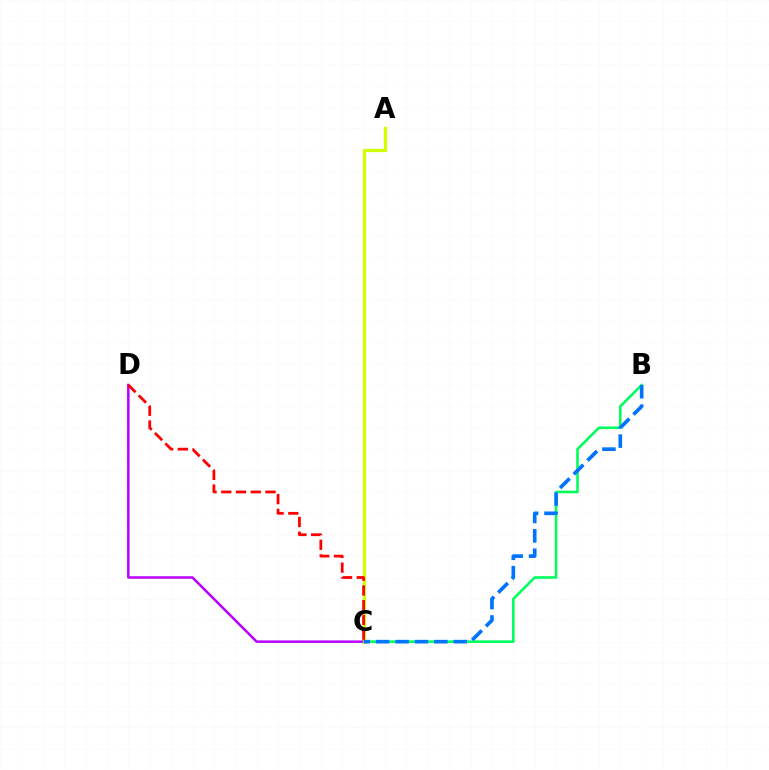{('B', 'C'): [{'color': '#00ff5c', 'line_style': 'solid', 'thickness': 1.87}, {'color': '#0074ff', 'line_style': 'dashed', 'thickness': 2.64}], ('C', 'D'): [{'color': '#b900ff', 'line_style': 'solid', 'thickness': 1.82}, {'color': '#ff0000', 'line_style': 'dashed', 'thickness': 2.0}], ('A', 'C'): [{'color': '#d1ff00', 'line_style': 'solid', 'thickness': 2.35}]}